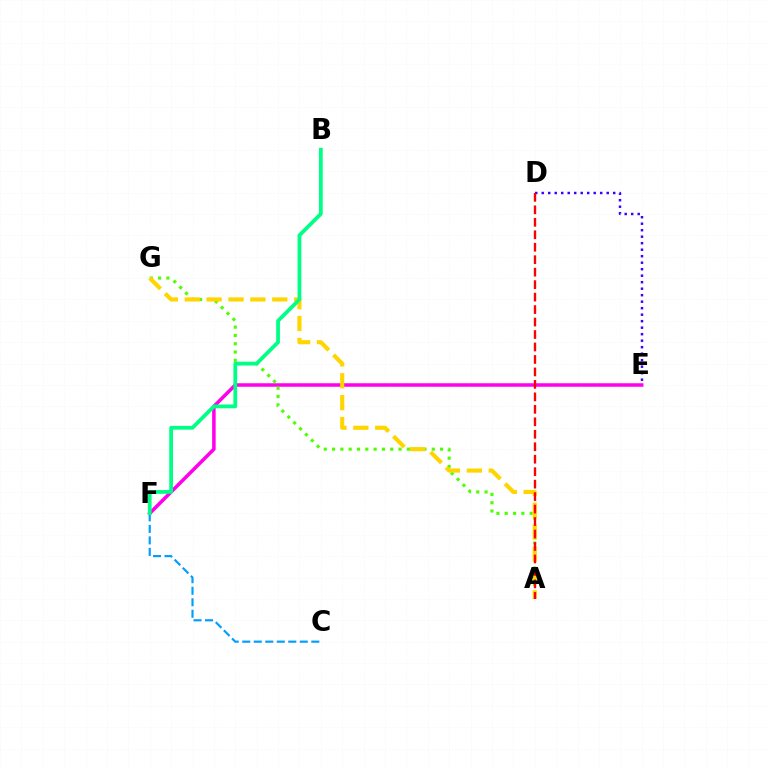{('D', 'E'): [{'color': '#3700ff', 'line_style': 'dotted', 'thickness': 1.77}], ('C', 'F'): [{'color': '#009eff', 'line_style': 'dashed', 'thickness': 1.56}], ('E', 'F'): [{'color': '#ff00ed', 'line_style': 'solid', 'thickness': 2.54}], ('A', 'G'): [{'color': '#4fff00', 'line_style': 'dotted', 'thickness': 2.26}, {'color': '#ffd500', 'line_style': 'dashed', 'thickness': 2.97}], ('A', 'D'): [{'color': '#ff0000', 'line_style': 'dashed', 'thickness': 1.69}], ('B', 'F'): [{'color': '#00ff86', 'line_style': 'solid', 'thickness': 2.72}]}